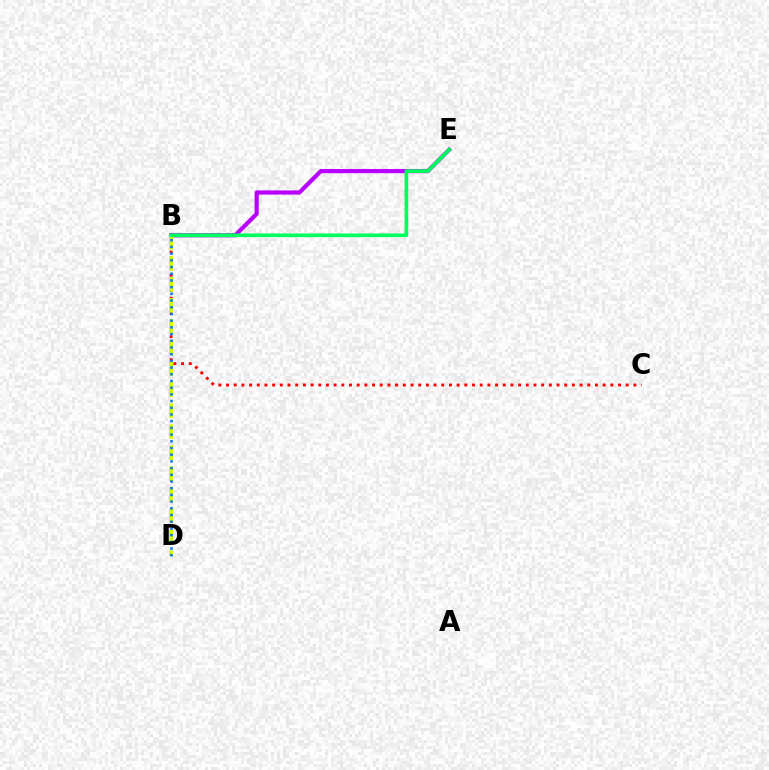{('B', 'C'): [{'color': '#ff0000', 'line_style': 'dotted', 'thickness': 2.09}], ('B', 'E'): [{'color': '#b900ff', 'line_style': 'solid', 'thickness': 2.99}, {'color': '#00ff5c', 'line_style': 'solid', 'thickness': 2.63}], ('B', 'D'): [{'color': '#d1ff00', 'line_style': 'dashed', 'thickness': 2.86}, {'color': '#0074ff', 'line_style': 'dotted', 'thickness': 1.82}]}